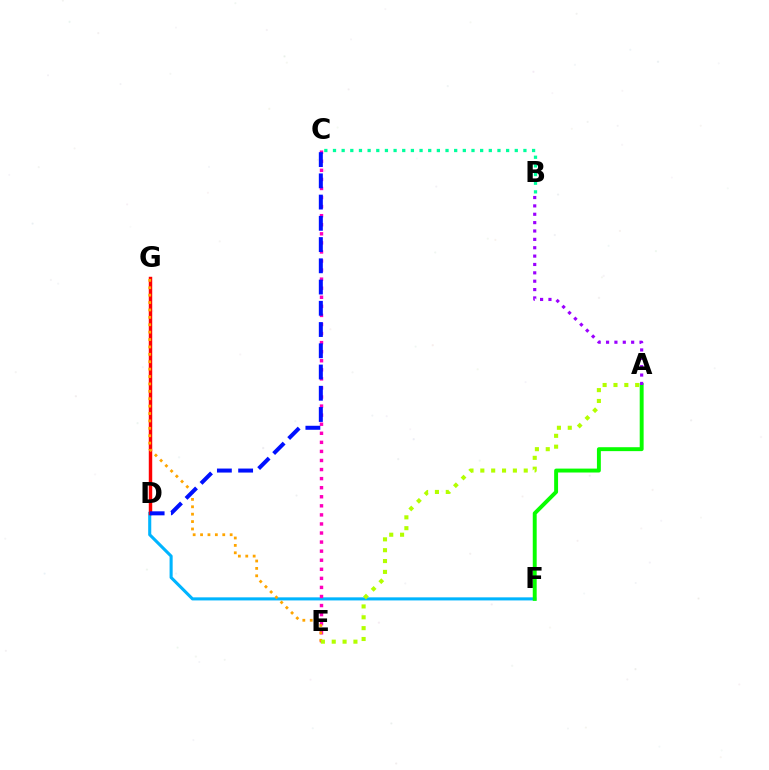{('D', 'F'): [{'color': '#00b5ff', 'line_style': 'solid', 'thickness': 2.22}], ('D', 'G'): [{'color': '#ff0000', 'line_style': 'solid', 'thickness': 2.48}], ('C', 'E'): [{'color': '#ff00bd', 'line_style': 'dotted', 'thickness': 2.46}], ('A', 'F'): [{'color': '#08ff00', 'line_style': 'solid', 'thickness': 2.82}], ('E', 'G'): [{'color': '#ffa500', 'line_style': 'dotted', 'thickness': 2.01}], ('A', 'E'): [{'color': '#b3ff00', 'line_style': 'dotted', 'thickness': 2.95}], ('B', 'C'): [{'color': '#00ff9d', 'line_style': 'dotted', 'thickness': 2.35}], ('A', 'B'): [{'color': '#9b00ff', 'line_style': 'dotted', 'thickness': 2.27}], ('C', 'D'): [{'color': '#0010ff', 'line_style': 'dashed', 'thickness': 2.89}]}